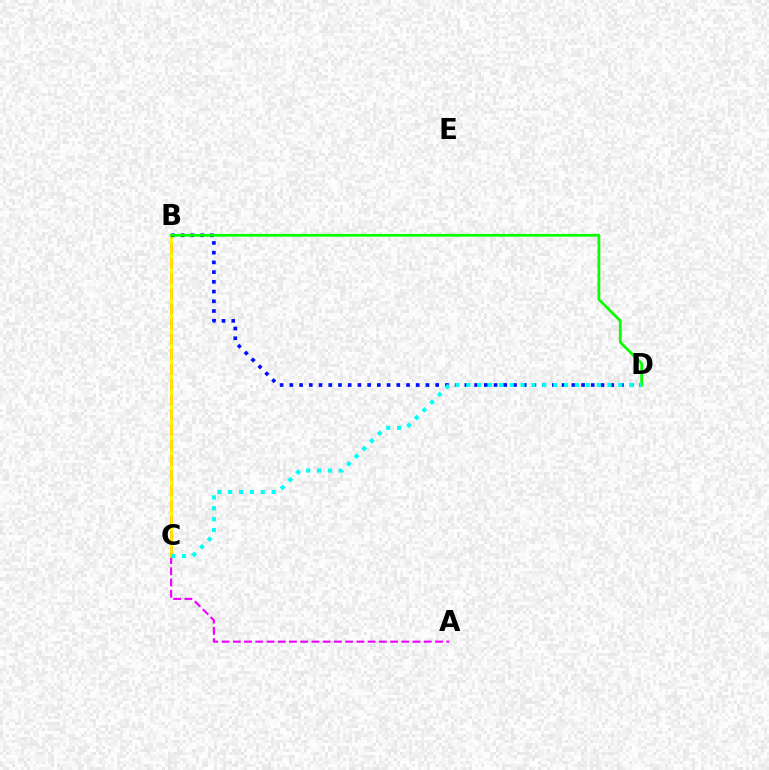{('B', 'C'): [{'color': '#ff0000', 'line_style': 'dashed', 'thickness': 2.06}, {'color': '#fcf500', 'line_style': 'solid', 'thickness': 1.97}], ('A', 'C'): [{'color': '#ee00ff', 'line_style': 'dashed', 'thickness': 1.53}], ('B', 'D'): [{'color': '#0010ff', 'line_style': 'dotted', 'thickness': 2.64}, {'color': '#08ff00', 'line_style': 'solid', 'thickness': 1.97}], ('C', 'D'): [{'color': '#00fff6', 'line_style': 'dotted', 'thickness': 2.95}]}